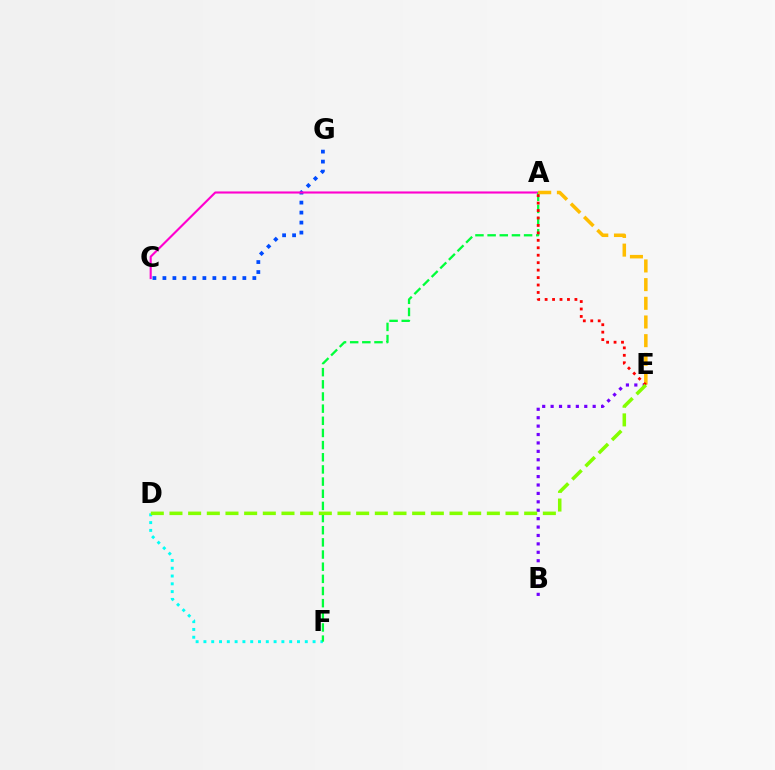{('D', 'F'): [{'color': '#00fff6', 'line_style': 'dotted', 'thickness': 2.12}], ('C', 'G'): [{'color': '#004bff', 'line_style': 'dotted', 'thickness': 2.72}], ('B', 'E'): [{'color': '#7200ff', 'line_style': 'dotted', 'thickness': 2.29}], ('A', 'C'): [{'color': '#ff00cf', 'line_style': 'solid', 'thickness': 1.52}], ('A', 'F'): [{'color': '#00ff39', 'line_style': 'dashed', 'thickness': 1.65}], ('A', 'E'): [{'color': '#ffbd00', 'line_style': 'dashed', 'thickness': 2.54}, {'color': '#ff0000', 'line_style': 'dotted', 'thickness': 2.02}], ('D', 'E'): [{'color': '#84ff00', 'line_style': 'dashed', 'thickness': 2.54}]}